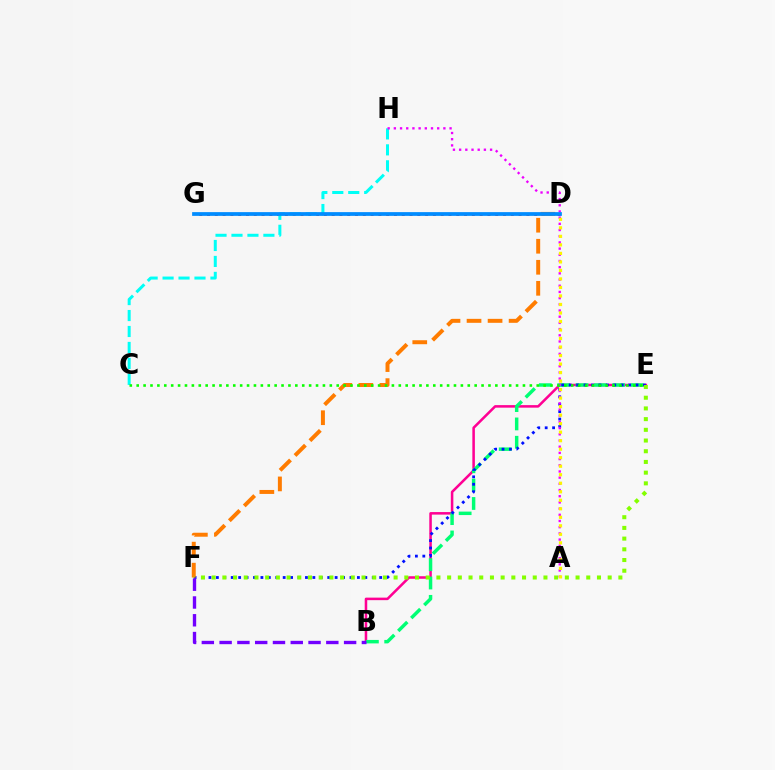{('B', 'E'): [{'color': '#ff0094', 'line_style': 'solid', 'thickness': 1.83}, {'color': '#00ff74', 'line_style': 'dashed', 'thickness': 2.49}], ('D', 'G'): [{'color': '#ff0000', 'line_style': 'dotted', 'thickness': 2.12}, {'color': '#008cff', 'line_style': 'solid', 'thickness': 2.69}], ('E', 'F'): [{'color': '#0010ff', 'line_style': 'dotted', 'thickness': 2.02}, {'color': '#84ff00', 'line_style': 'dotted', 'thickness': 2.91}], ('D', 'F'): [{'color': '#ff7c00', 'line_style': 'dashed', 'thickness': 2.86}], ('C', 'H'): [{'color': '#00fff6', 'line_style': 'dashed', 'thickness': 2.17}], ('A', 'H'): [{'color': '#ee00ff', 'line_style': 'dotted', 'thickness': 1.68}], ('A', 'D'): [{'color': '#fcf500', 'line_style': 'dotted', 'thickness': 2.31}], ('C', 'E'): [{'color': '#08ff00', 'line_style': 'dotted', 'thickness': 1.87}], ('B', 'F'): [{'color': '#7200ff', 'line_style': 'dashed', 'thickness': 2.42}]}